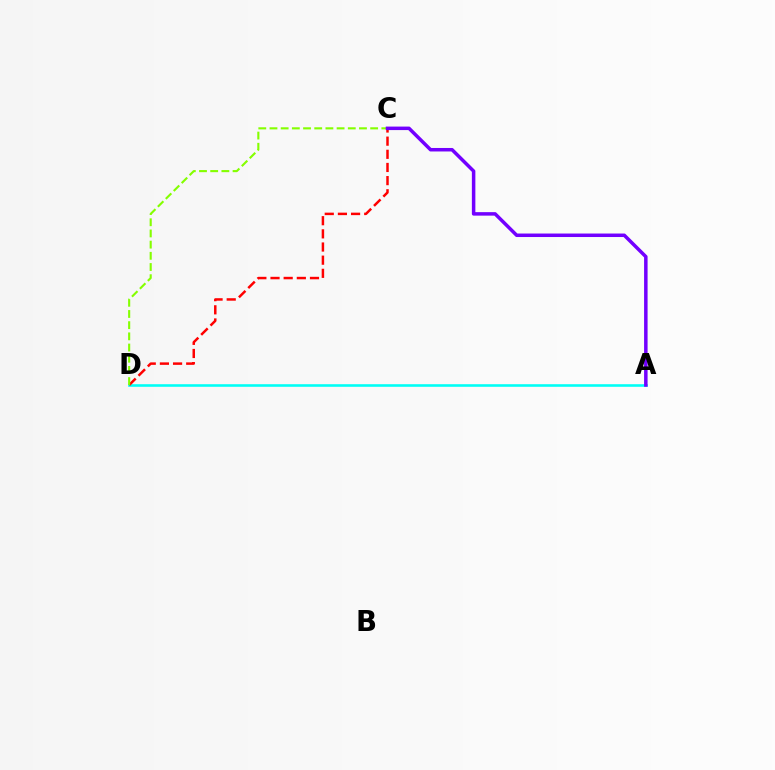{('A', 'D'): [{'color': '#00fff6', 'line_style': 'solid', 'thickness': 1.87}], ('C', 'D'): [{'color': '#ff0000', 'line_style': 'dashed', 'thickness': 1.79}, {'color': '#84ff00', 'line_style': 'dashed', 'thickness': 1.52}], ('A', 'C'): [{'color': '#7200ff', 'line_style': 'solid', 'thickness': 2.52}]}